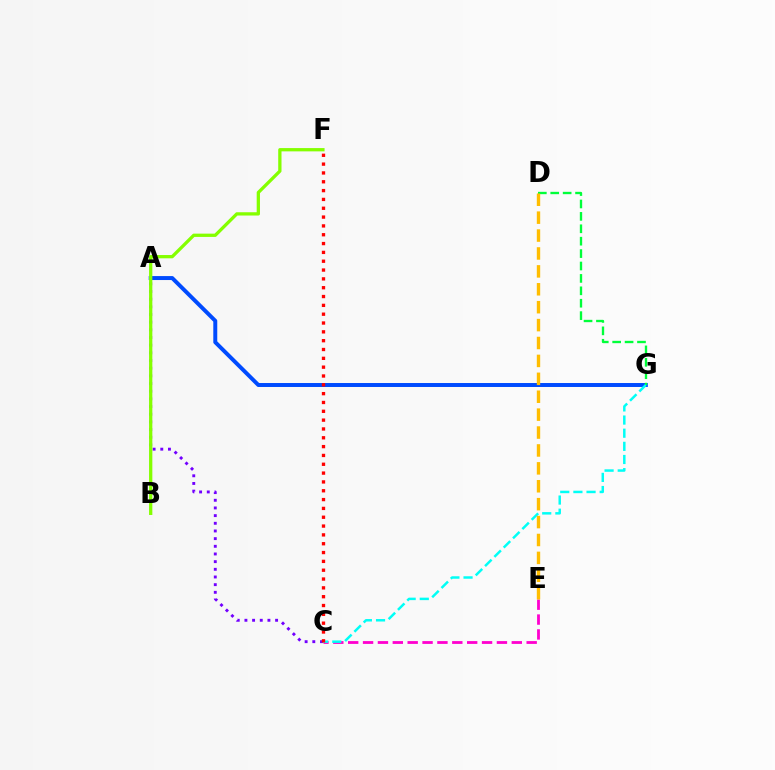{('A', 'G'): [{'color': '#004bff', 'line_style': 'solid', 'thickness': 2.85}], ('D', 'G'): [{'color': '#00ff39', 'line_style': 'dashed', 'thickness': 1.69}], ('C', 'E'): [{'color': '#ff00cf', 'line_style': 'dashed', 'thickness': 2.02}], ('A', 'C'): [{'color': '#7200ff', 'line_style': 'dotted', 'thickness': 2.08}], ('B', 'F'): [{'color': '#84ff00', 'line_style': 'solid', 'thickness': 2.36}], ('C', 'G'): [{'color': '#00fff6', 'line_style': 'dashed', 'thickness': 1.79}], ('C', 'F'): [{'color': '#ff0000', 'line_style': 'dotted', 'thickness': 2.4}], ('D', 'E'): [{'color': '#ffbd00', 'line_style': 'dashed', 'thickness': 2.43}]}